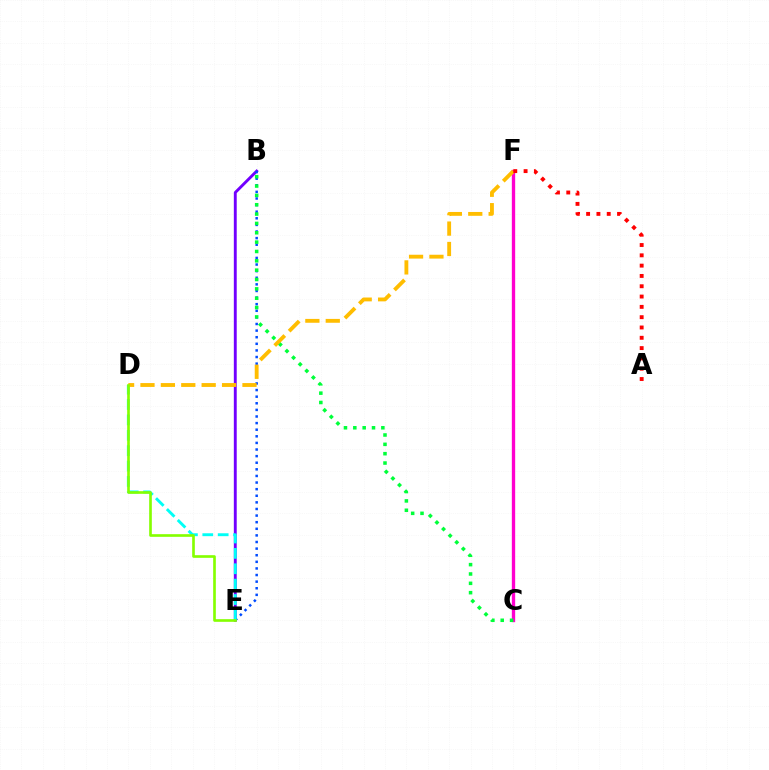{('B', 'E'): [{'color': '#7200ff', 'line_style': 'solid', 'thickness': 2.08}, {'color': '#004bff', 'line_style': 'dotted', 'thickness': 1.79}], ('C', 'F'): [{'color': '#ff00cf', 'line_style': 'solid', 'thickness': 2.4}], ('B', 'C'): [{'color': '#00ff39', 'line_style': 'dotted', 'thickness': 2.54}], ('D', 'E'): [{'color': '#00fff6', 'line_style': 'dashed', 'thickness': 2.09}, {'color': '#84ff00', 'line_style': 'solid', 'thickness': 1.91}], ('D', 'F'): [{'color': '#ffbd00', 'line_style': 'dashed', 'thickness': 2.77}], ('A', 'F'): [{'color': '#ff0000', 'line_style': 'dotted', 'thickness': 2.8}]}